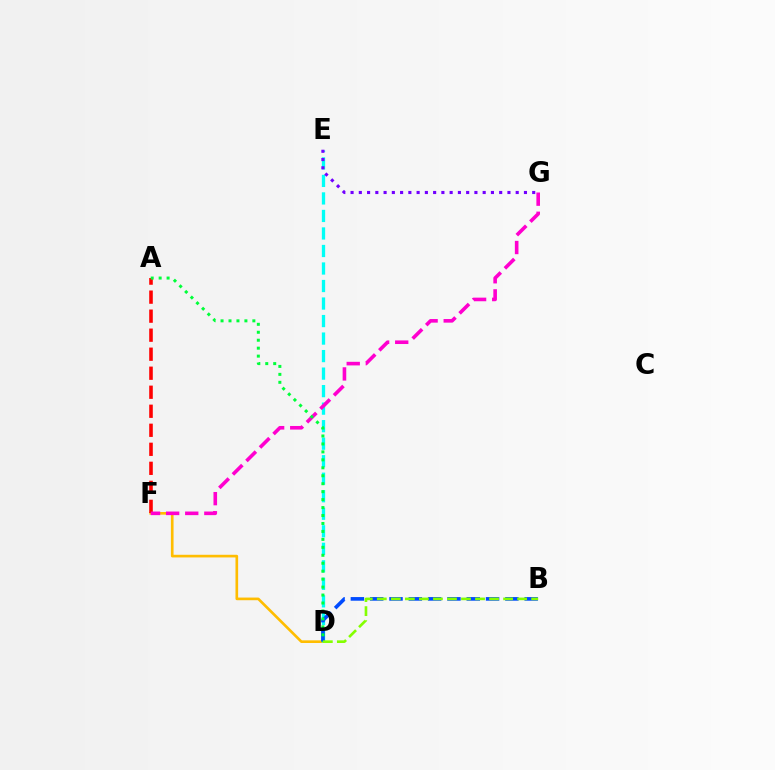{('D', 'F'): [{'color': '#ffbd00', 'line_style': 'solid', 'thickness': 1.91}], ('A', 'F'): [{'color': '#ff0000', 'line_style': 'dashed', 'thickness': 2.58}], ('D', 'E'): [{'color': '#00fff6', 'line_style': 'dashed', 'thickness': 2.38}], ('F', 'G'): [{'color': '#ff00cf', 'line_style': 'dashed', 'thickness': 2.6}], ('E', 'G'): [{'color': '#7200ff', 'line_style': 'dotted', 'thickness': 2.24}], ('B', 'D'): [{'color': '#004bff', 'line_style': 'dashed', 'thickness': 2.62}, {'color': '#84ff00', 'line_style': 'dashed', 'thickness': 1.91}], ('A', 'D'): [{'color': '#00ff39', 'line_style': 'dotted', 'thickness': 2.16}]}